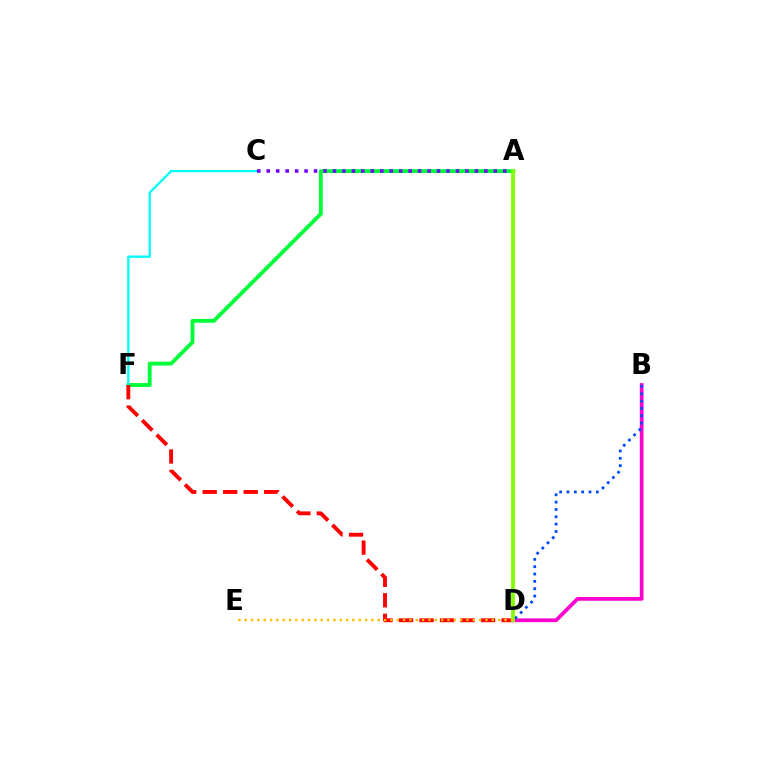{('B', 'D'): [{'color': '#ff00cf', 'line_style': 'solid', 'thickness': 2.68}, {'color': '#004bff', 'line_style': 'dotted', 'thickness': 2.0}], ('A', 'F'): [{'color': '#00ff39', 'line_style': 'solid', 'thickness': 2.79}], ('C', 'F'): [{'color': '#00fff6', 'line_style': 'solid', 'thickness': 1.66}], ('A', 'C'): [{'color': '#7200ff', 'line_style': 'dotted', 'thickness': 2.57}], ('D', 'F'): [{'color': '#ff0000', 'line_style': 'dashed', 'thickness': 2.79}], ('A', 'D'): [{'color': '#84ff00', 'line_style': 'solid', 'thickness': 2.75}], ('D', 'E'): [{'color': '#ffbd00', 'line_style': 'dotted', 'thickness': 1.72}]}